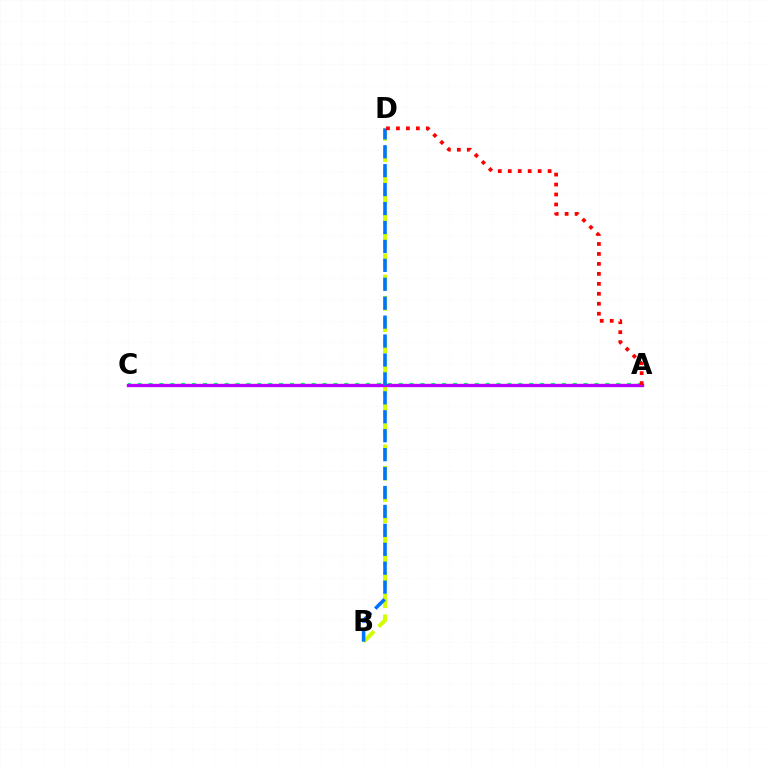{('B', 'D'): [{'color': '#d1ff00', 'line_style': 'dashed', 'thickness': 2.89}, {'color': '#0074ff', 'line_style': 'dashed', 'thickness': 2.57}], ('A', 'C'): [{'color': '#00ff5c', 'line_style': 'dotted', 'thickness': 2.95}, {'color': '#b900ff', 'line_style': 'solid', 'thickness': 2.4}], ('A', 'D'): [{'color': '#ff0000', 'line_style': 'dotted', 'thickness': 2.71}]}